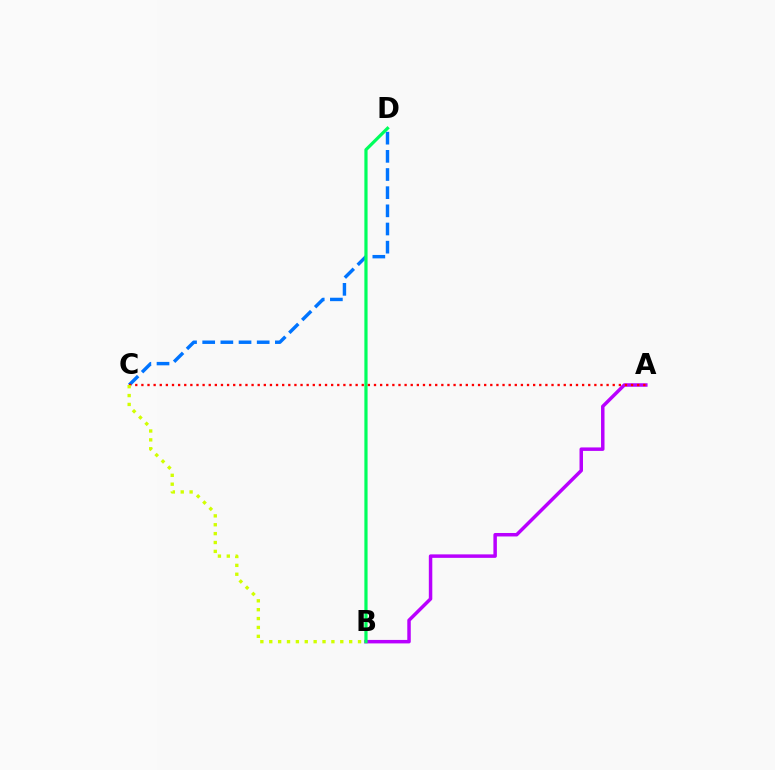{('A', 'B'): [{'color': '#b900ff', 'line_style': 'solid', 'thickness': 2.5}], ('C', 'D'): [{'color': '#0074ff', 'line_style': 'dashed', 'thickness': 2.47}], ('B', 'D'): [{'color': '#00ff5c', 'line_style': 'solid', 'thickness': 2.31}], ('A', 'C'): [{'color': '#ff0000', 'line_style': 'dotted', 'thickness': 1.66}], ('B', 'C'): [{'color': '#d1ff00', 'line_style': 'dotted', 'thickness': 2.41}]}